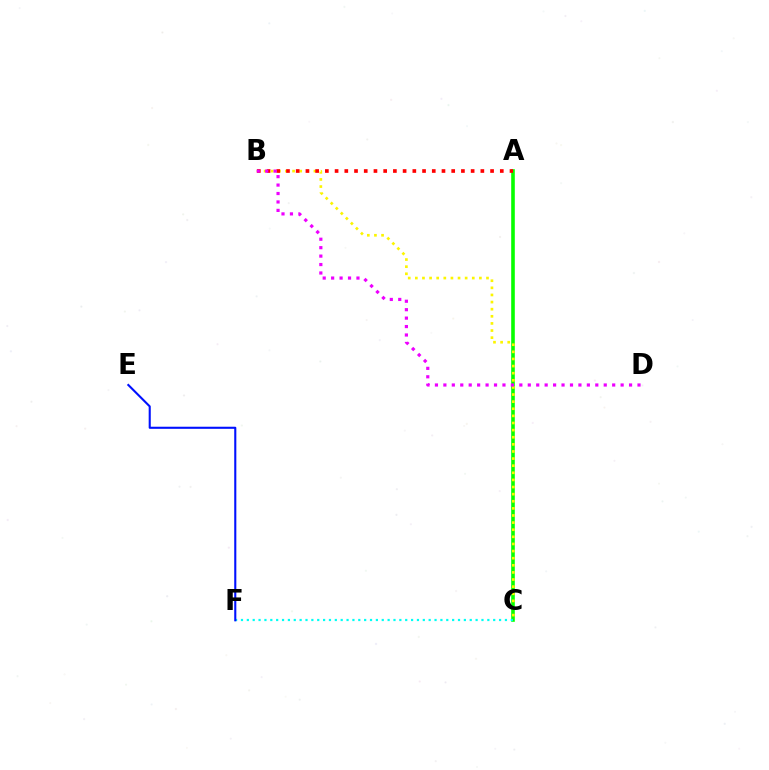{('A', 'C'): [{'color': '#08ff00', 'line_style': 'solid', 'thickness': 2.6}], ('B', 'C'): [{'color': '#fcf500', 'line_style': 'dotted', 'thickness': 1.93}], ('A', 'B'): [{'color': '#ff0000', 'line_style': 'dotted', 'thickness': 2.64}], ('C', 'F'): [{'color': '#00fff6', 'line_style': 'dotted', 'thickness': 1.59}], ('B', 'D'): [{'color': '#ee00ff', 'line_style': 'dotted', 'thickness': 2.29}], ('E', 'F'): [{'color': '#0010ff', 'line_style': 'solid', 'thickness': 1.51}]}